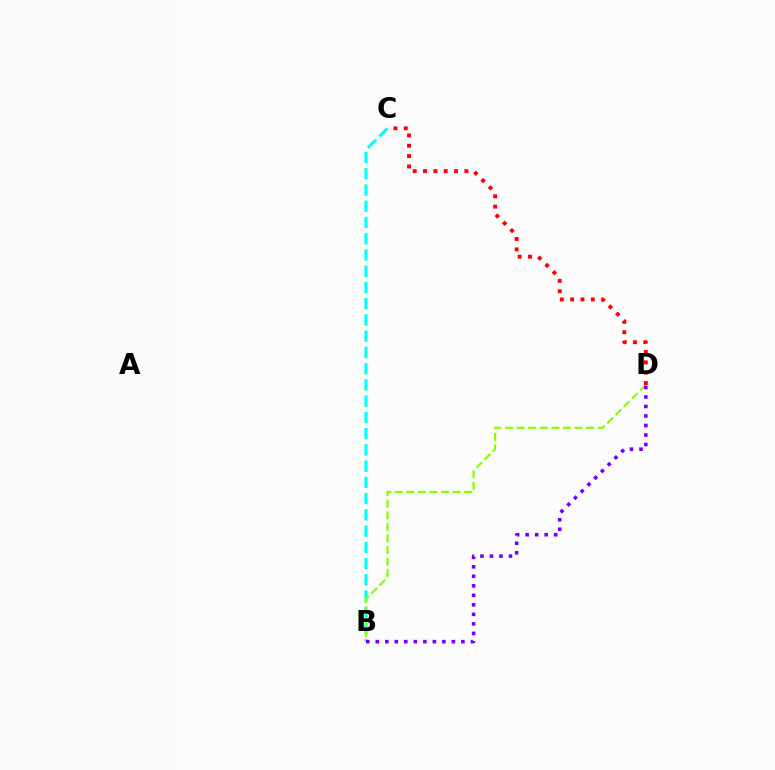{('B', 'C'): [{'color': '#00fff6', 'line_style': 'dashed', 'thickness': 2.21}], ('B', 'D'): [{'color': '#84ff00', 'line_style': 'dashed', 'thickness': 1.57}, {'color': '#7200ff', 'line_style': 'dotted', 'thickness': 2.58}], ('C', 'D'): [{'color': '#ff0000', 'line_style': 'dotted', 'thickness': 2.81}]}